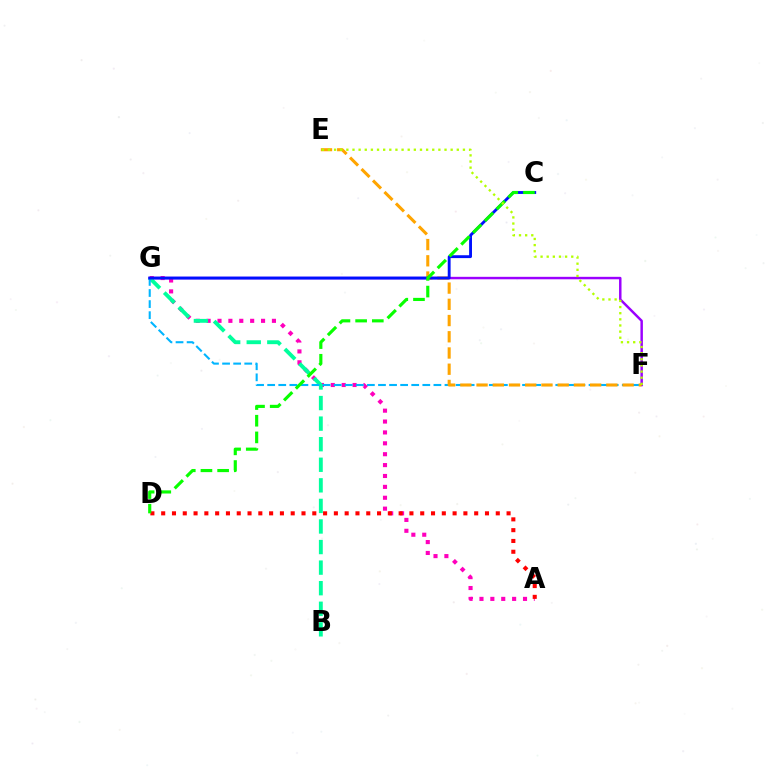{('F', 'G'): [{'color': '#9b00ff', 'line_style': 'solid', 'thickness': 1.77}, {'color': '#00b5ff', 'line_style': 'dashed', 'thickness': 1.51}], ('A', 'G'): [{'color': '#ff00bd', 'line_style': 'dotted', 'thickness': 2.96}], ('B', 'G'): [{'color': '#00ff9d', 'line_style': 'dashed', 'thickness': 2.79}], ('A', 'D'): [{'color': '#ff0000', 'line_style': 'dotted', 'thickness': 2.93}], ('E', 'F'): [{'color': '#ffa500', 'line_style': 'dashed', 'thickness': 2.2}, {'color': '#b3ff00', 'line_style': 'dotted', 'thickness': 1.67}], ('C', 'G'): [{'color': '#0010ff', 'line_style': 'solid', 'thickness': 2.06}], ('C', 'D'): [{'color': '#08ff00', 'line_style': 'dashed', 'thickness': 2.27}]}